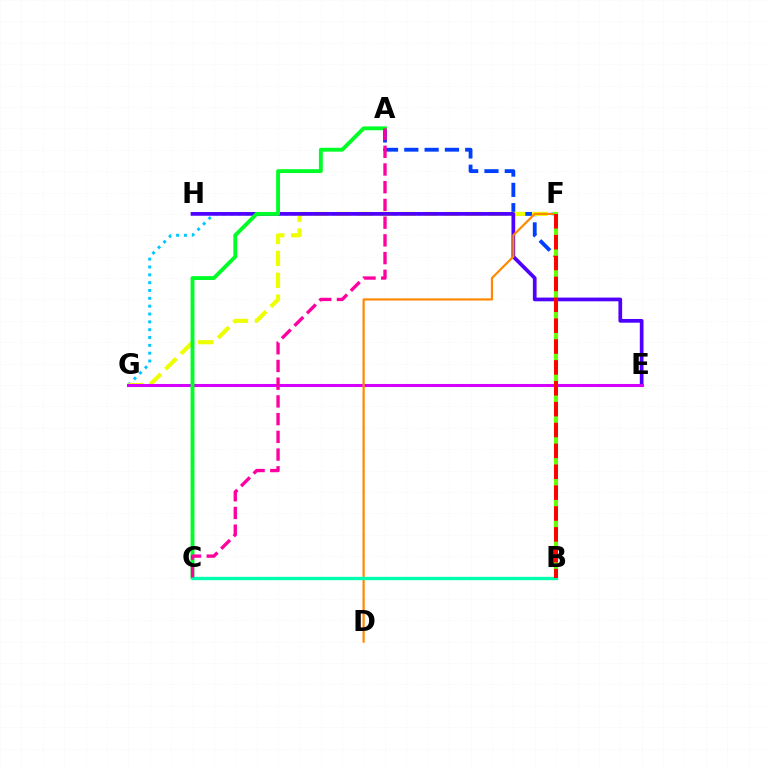{('F', 'G'): [{'color': '#00c7ff', 'line_style': 'dotted', 'thickness': 2.13}, {'color': '#eeff00', 'line_style': 'dashed', 'thickness': 2.97}], ('A', 'B'): [{'color': '#003fff', 'line_style': 'dashed', 'thickness': 2.76}], ('E', 'H'): [{'color': '#4f00ff', 'line_style': 'solid', 'thickness': 2.67}], ('E', 'G'): [{'color': '#d600ff', 'line_style': 'solid', 'thickness': 2.2}], ('A', 'C'): [{'color': '#00ff27', 'line_style': 'solid', 'thickness': 2.78}, {'color': '#ff00a0', 'line_style': 'dashed', 'thickness': 2.41}], ('D', 'F'): [{'color': '#ff8800', 'line_style': 'solid', 'thickness': 1.58}], ('B', 'F'): [{'color': '#66ff00', 'line_style': 'solid', 'thickness': 2.95}, {'color': '#ff0000', 'line_style': 'dashed', 'thickness': 2.84}], ('B', 'C'): [{'color': '#00ffaf', 'line_style': 'solid', 'thickness': 2.41}]}